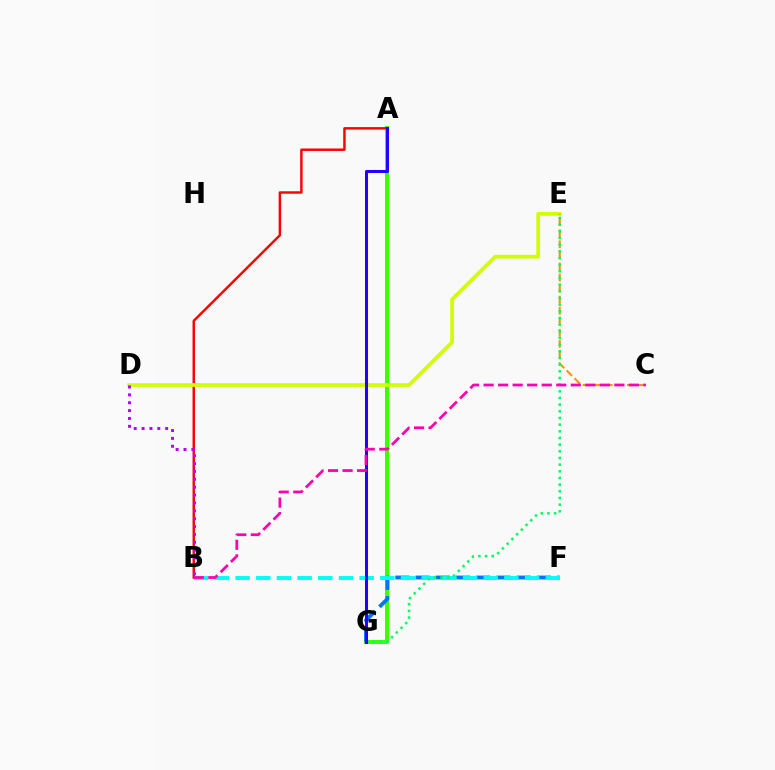{('A', 'G'): [{'color': '#3dff00', 'line_style': 'solid', 'thickness': 2.9}, {'color': '#2500ff', 'line_style': 'solid', 'thickness': 2.19}], ('A', 'B'): [{'color': '#ff0000', 'line_style': 'solid', 'thickness': 1.76}], ('F', 'G'): [{'color': '#0074ff', 'line_style': 'dashed', 'thickness': 2.75}], ('B', 'F'): [{'color': '#00fff6', 'line_style': 'dashed', 'thickness': 2.81}], ('D', 'E'): [{'color': '#d1ff00', 'line_style': 'solid', 'thickness': 2.7}], ('B', 'D'): [{'color': '#b900ff', 'line_style': 'dotted', 'thickness': 2.14}], ('C', 'E'): [{'color': '#ff9400', 'line_style': 'dashed', 'thickness': 1.5}], ('E', 'G'): [{'color': '#00ff5c', 'line_style': 'dotted', 'thickness': 1.81}], ('B', 'C'): [{'color': '#ff00ac', 'line_style': 'dashed', 'thickness': 1.97}]}